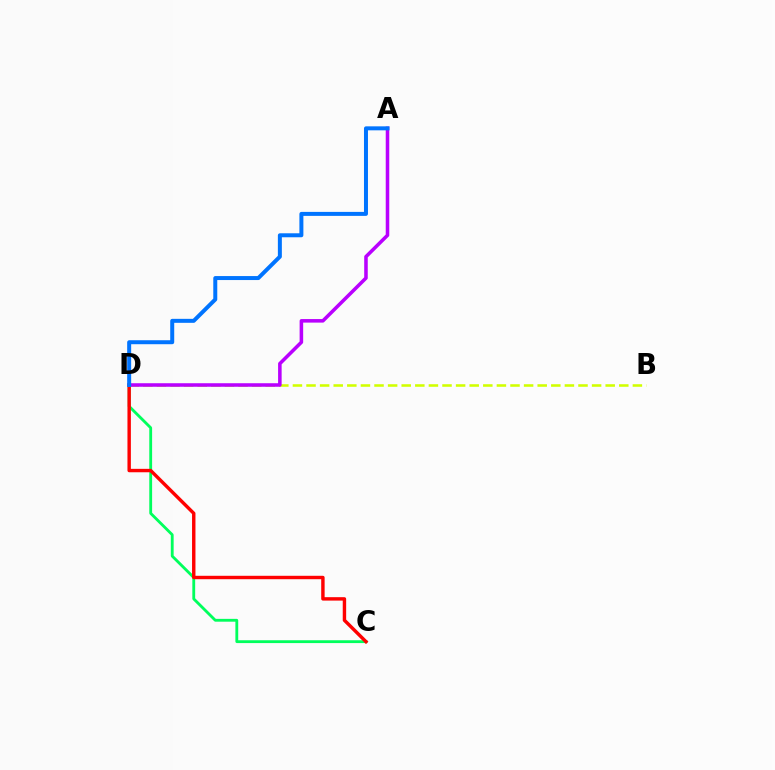{('B', 'D'): [{'color': '#d1ff00', 'line_style': 'dashed', 'thickness': 1.85}], ('A', 'D'): [{'color': '#b900ff', 'line_style': 'solid', 'thickness': 2.55}, {'color': '#0074ff', 'line_style': 'solid', 'thickness': 2.87}], ('C', 'D'): [{'color': '#00ff5c', 'line_style': 'solid', 'thickness': 2.04}, {'color': '#ff0000', 'line_style': 'solid', 'thickness': 2.46}]}